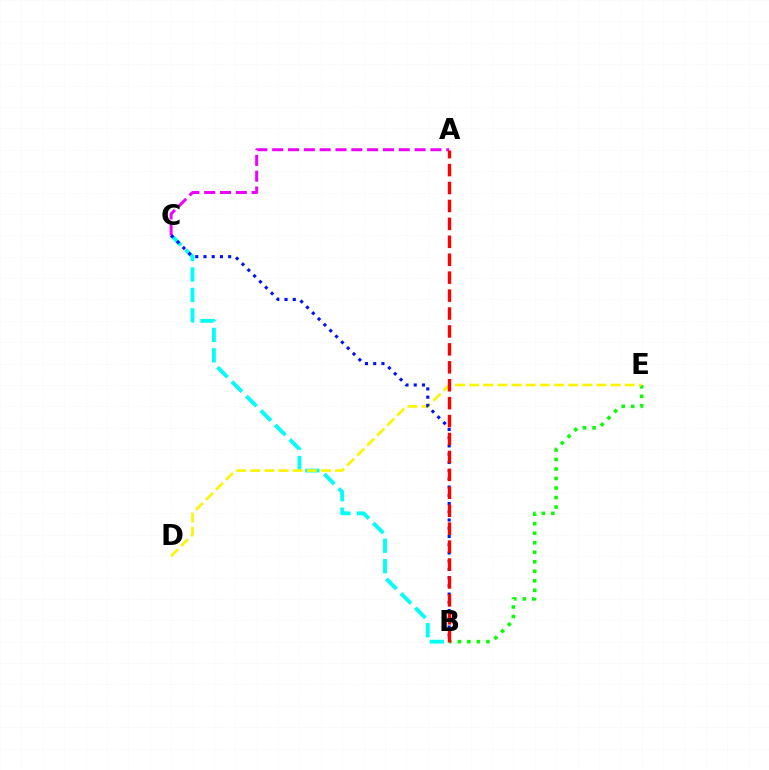{('B', 'E'): [{'color': '#08ff00', 'line_style': 'dotted', 'thickness': 2.58}], ('B', 'C'): [{'color': '#00fff6', 'line_style': 'dashed', 'thickness': 2.78}, {'color': '#0010ff', 'line_style': 'dotted', 'thickness': 2.24}], ('D', 'E'): [{'color': '#fcf500', 'line_style': 'dashed', 'thickness': 1.92}], ('A', 'C'): [{'color': '#ee00ff', 'line_style': 'dashed', 'thickness': 2.15}], ('A', 'B'): [{'color': '#ff0000', 'line_style': 'dashed', 'thickness': 2.44}]}